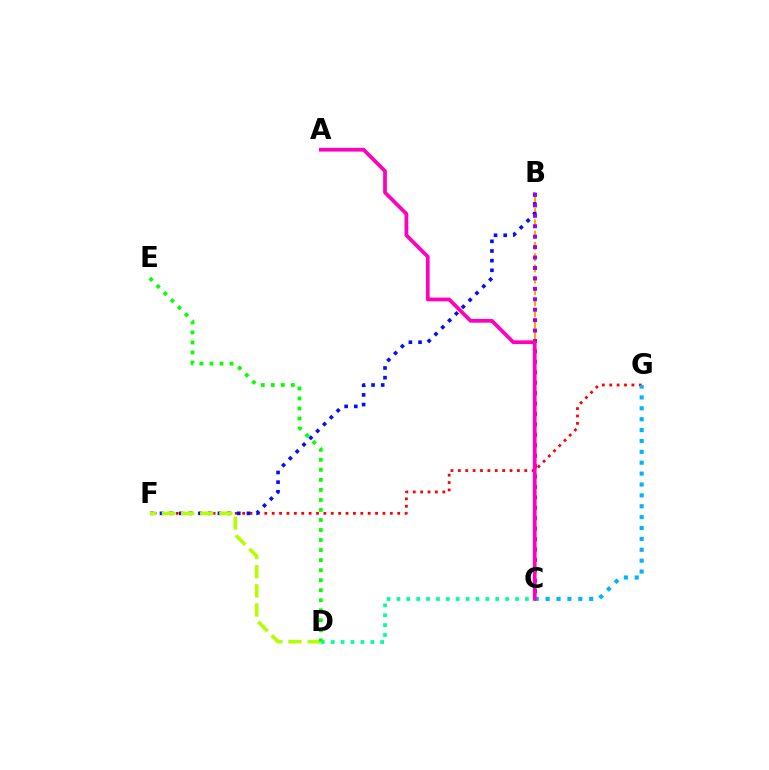{('F', 'G'): [{'color': '#ff0000', 'line_style': 'dotted', 'thickness': 2.01}], ('B', 'C'): [{'color': '#ffa500', 'line_style': 'dashed', 'thickness': 1.53}, {'color': '#9b00ff', 'line_style': 'dotted', 'thickness': 2.83}], ('B', 'F'): [{'color': '#0010ff', 'line_style': 'dotted', 'thickness': 2.62}], ('C', 'D'): [{'color': '#00ff9d', 'line_style': 'dotted', 'thickness': 2.68}], ('D', 'F'): [{'color': '#b3ff00', 'line_style': 'dashed', 'thickness': 2.6}], ('C', 'G'): [{'color': '#00b5ff', 'line_style': 'dotted', 'thickness': 2.96}], ('A', 'C'): [{'color': '#ff00bd', 'line_style': 'solid', 'thickness': 2.69}], ('D', 'E'): [{'color': '#08ff00', 'line_style': 'dotted', 'thickness': 2.72}]}